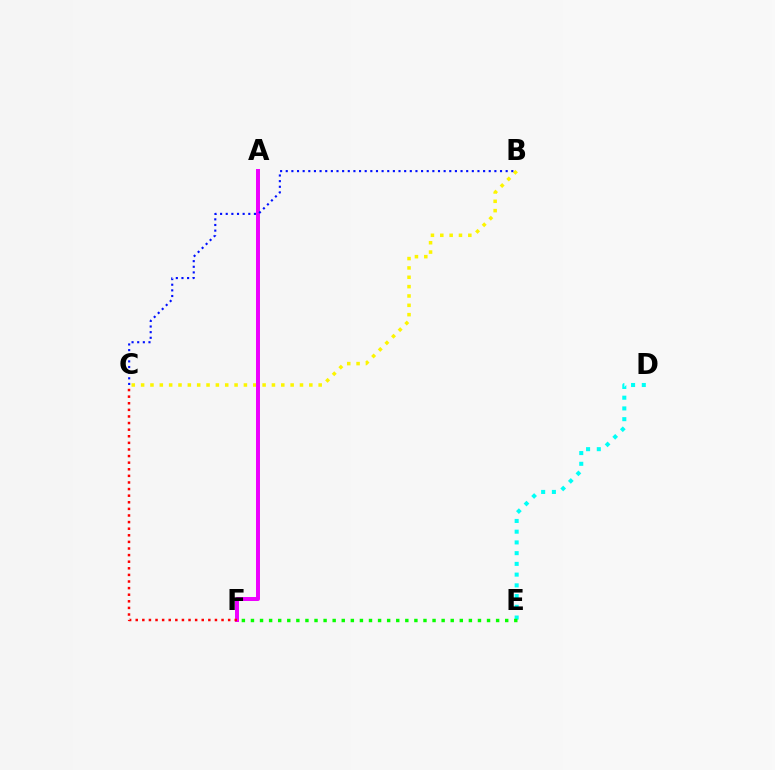{('D', 'E'): [{'color': '#00fff6', 'line_style': 'dotted', 'thickness': 2.92}], ('B', 'C'): [{'color': '#fcf500', 'line_style': 'dotted', 'thickness': 2.54}, {'color': '#0010ff', 'line_style': 'dotted', 'thickness': 1.53}], ('A', 'F'): [{'color': '#ee00ff', 'line_style': 'solid', 'thickness': 2.86}], ('C', 'F'): [{'color': '#ff0000', 'line_style': 'dotted', 'thickness': 1.79}], ('E', 'F'): [{'color': '#08ff00', 'line_style': 'dotted', 'thickness': 2.47}]}